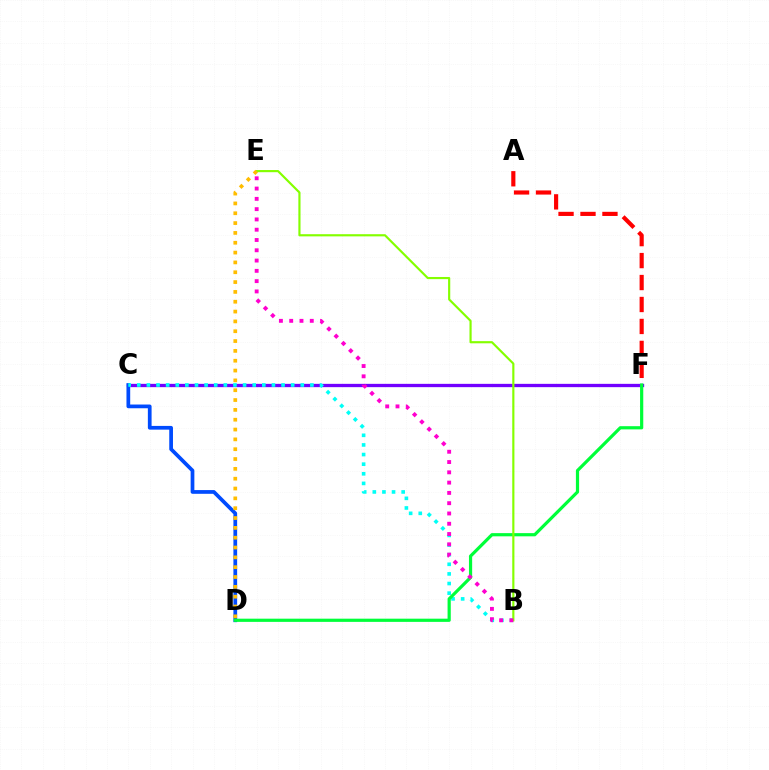{('A', 'F'): [{'color': '#ff0000', 'line_style': 'dashed', 'thickness': 2.98}], ('C', 'F'): [{'color': '#7200ff', 'line_style': 'solid', 'thickness': 2.38}], ('C', 'D'): [{'color': '#004bff', 'line_style': 'solid', 'thickness': 2.68}], ('B', 'C'): [{'color': '#00fff6', 'line_style': 'dotted', 'thickness': 2.61}], ('D', 'F'): [{'color': '#00ff39', 'line_style': 'solid', 'thickness': 2.3}], ('B', 'E'): [{'color': '#84ff00', 'line_style': 'solid', 'thickness': 1.56}, {'color': '#ff00cf', 'line_style': 'dotted', 'thickness': 2.79}], ('D', 'E'): [{'color': '#ffbd00', 'line_style': 'dotted', 'thickness': 2.67}]}